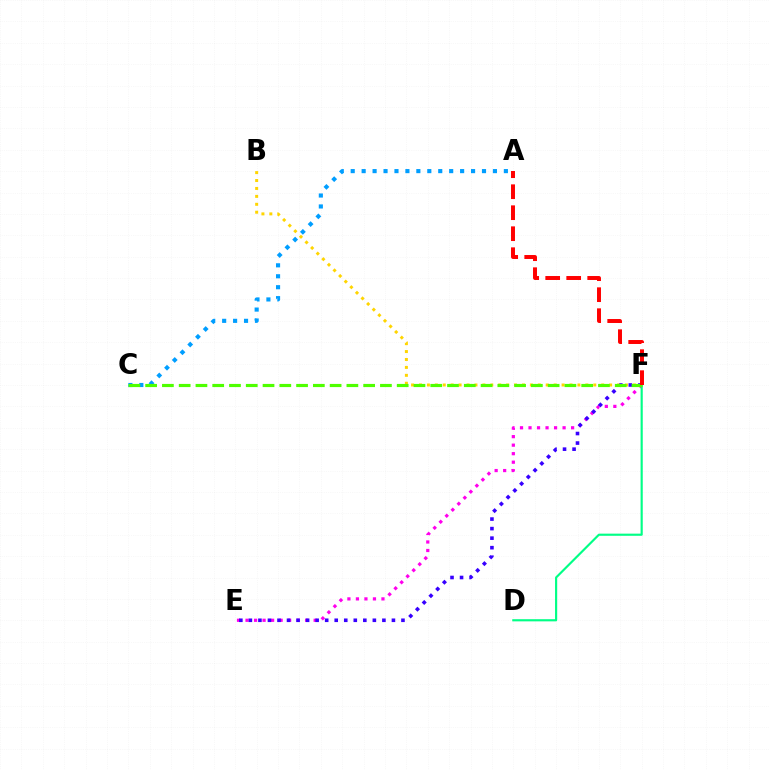{('B', 'F'): [{'color': '#ffd500', 'line_style': 'dotted', 'thickness': 2.15}], ('A', 'C'): [{'color': '#009eff', 'line_style': 'dotted', 'thickness': 2.97}], ('E', 'F'): [{'color': '#ff00ed', 'line_style': 'dotted', 'thickness': 2.31}, {'color': '#3700ff', 'line_style': 'dotted', 'thickness': 2.59}], ('D', 'F'): [{'color': '#00ff86', 'line_style': 'solid', 'thickness': 1.55}], ('C', 'F'): [{'color': '#4fff00', 'line_style': 'dashed', 'thickness': 2.28}], ('A', 'F'): [{'color': '#ff0000', 'line_style': 'dashed', 'thickness': 2.85}]}